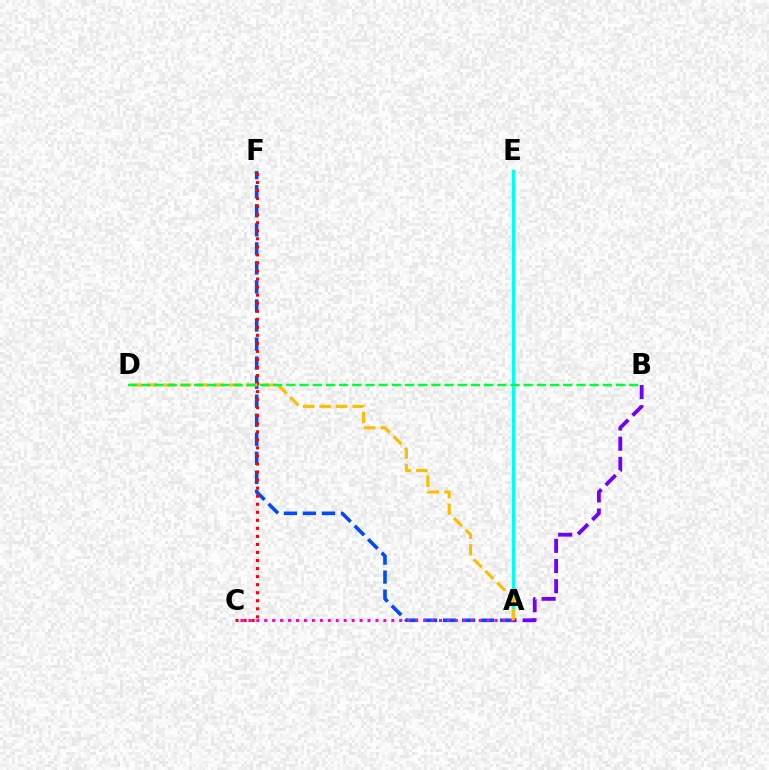{('A', 'E'): [{'color': '#84ff00', 'line_style': 'dashed', 'thickness': 1.88}, {'color': '#00fff6', 'line_style': 'solid', 'thickness': 2.43}], ('A', 'F'): [{'color': '#004bff', 'line_style': 'dashed', 'thickness': 2.59}], ('C', 'F'): [{'color': '#ff0000', 'line_style': 'dotted', 'thickness': 2.19}], ('A', 'B'): [{'color': '#7200ff', 'line_style': 'dashed', 'thickness': 2.74}], ('A', 'C'): [{'color': '#ff00cf', 'line_style': 'dotted', 'thickness': 2.16}], ('A', 'D'): [{'color': '#ffbd00', 'line_style': 'dashed', 'thickness': 2.24}], ('B', 'D'): [{'color': '#00ff39', 'line_style': 'dashed', 'thickness': 1.79}]}